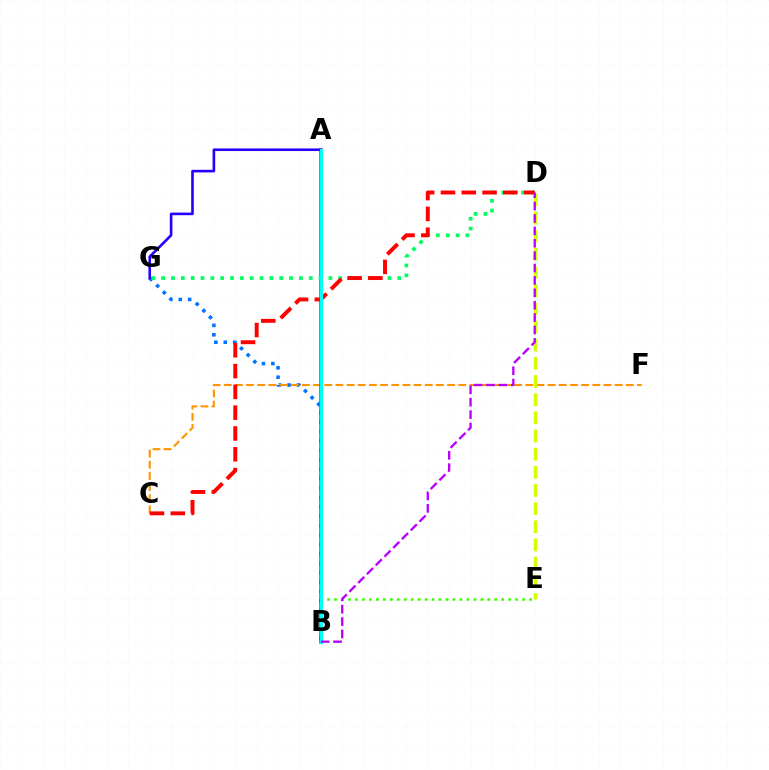{('B', 'G'): [{'color': '#0074ff', 'line_style': 'dotted', 'thickness': 2.56}], ('C', 'F'): [{'color': '#ff9400', 'line_style': 'dashed', 'thickness': 1.52}], ('A', 'B'): [{'color': '#ff00ac', 'line_style': 'solid', 'thickness': 2.54}, {'color': '#00fff6', 'line_style': 'solid', 'thickness': 2.35}], ('D', 'G'): [{'color': '#00ff5c', 'line_style': 'dotted', 'thickness': 2.67}], ('B', 'E'): [{'color': '#3dff00', 'line_style': 'dotted', 'thickness': 1.89}], ('C', 'D'): [{'color': '#ff0000', 'line_style': 'dashed', 'thickness': 2.83}], ('A', 'G'): [{'color': '#2500ff', 'line_style': 'solid', 'thickness': 1.89}], ('D', 'E'): [{'color': '#d1ff00', 'line_style': 'dashed', 'thickness': 2.47}], ('B', 'D'): [{'color': '#b900ff', 'line_style': 'dashed', 'thickness': 1.68}]}